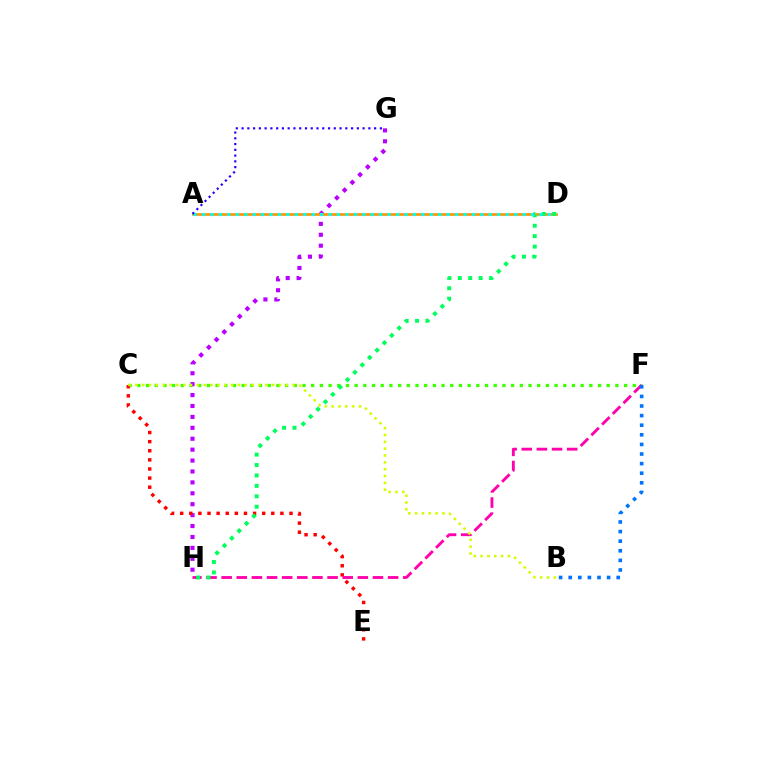{('C', 'F'): [{'color': '#3dff00', 'line_style': 'dotted', 'thickness': 2.36}], ('G', 'H'): [{'color': '#b900ff', 'line_style': 'dotted', 'thickness': 2.97}], ('A', 'D'): [{'color': '#ff9400', 'line_style': 'solid', 'thickness': 1.94}, {'color': '#00fff6', 'line_style': 'dotted', 'thickness': 2.29}], ('C', 'E'): [{'color': '#ff0000', 'line_style': 'dotted', 'thickness': 2.48}], ('F', 'H'): [{'color': '#ff00ac', 'line_style': 'dashed', 'thickness': 2.06}], ('D', 'H'): [{'color': '#00ff5c', 'line_style': 'dotted', 'thickness': 2.83}], ('B', 'F'): [{'color': '#0074ff', 'line_style': 'dotted', 'thickness': 2.61}], ('B', 'C'): [{'color': '#d1ff00', 'line_style': 'dotted', 'thickness': 1.86}], ('A', 'G'): [{'color': '#2500ff', 'line_style': 'dotted', 'thickness': 1.57}]}